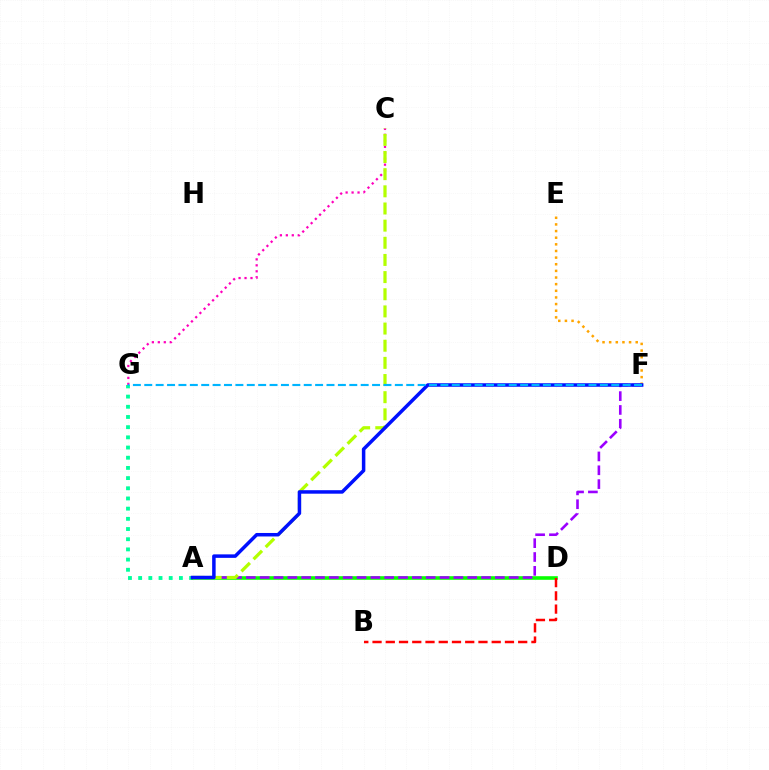{('E', 'F'): [{'color': '#ffa500', 'line_style': 'dotted', 'thickness': 1.8}], ('A', 'G'): [{'color': '#00ff9d', 'line_style': 'dotted', 'thickness': 2.77}], ('A', 'D'): [{'color': '#08ff00', 'line_style': 'solid', 'thickness': 2.6}], ('C', 'G'): [{'color': '#ff00bd', 'line_style': 'dotted', 'thickness': 1.62}], ('A', 'F'): [{'color': '#9b00ff', 'line_style': 'dashed', 'thickness': 1.88}, {'color': '#0010ff', 'line_style': 'solid', 'thickness': 2.52}], ('A', 'C'): [{'color': '#b3ff00', 'line_style': 'dashed', 'thickness': 2.33}], ('B', 'D'): [{'color': '#ff0000', 'line_style': 'dashed', 'thickness': 1.8}], ('F', 'G'): [{'color': '#00b5ff', 'line_style': 'dashed', 'thickness': 1.55}]}